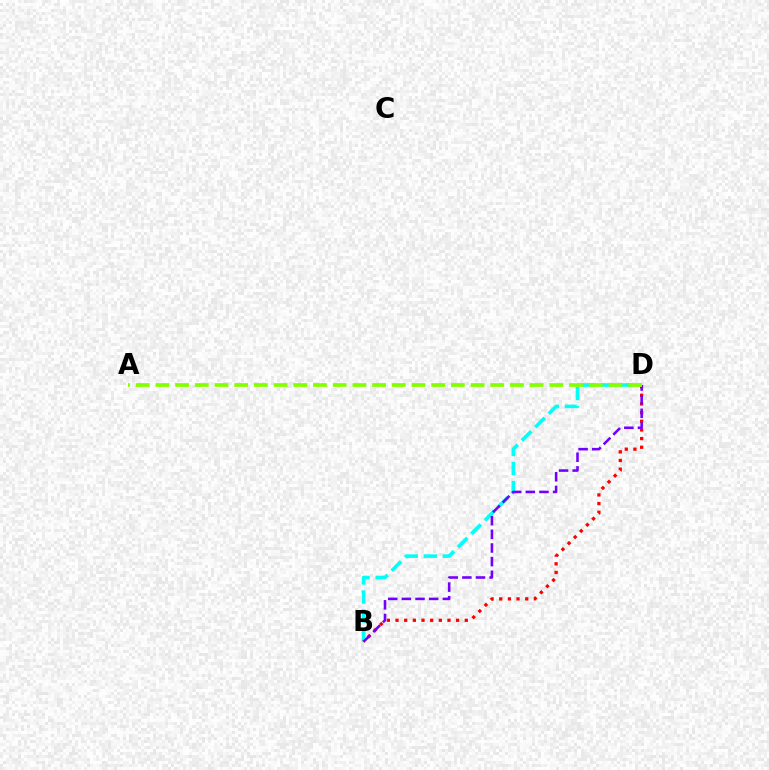{('B', 'D'): [{'color': '#00fff6', 'line_style': 'dashed', 'thickness': 2.58}, {'color': '#ff0000', 'line_style': 'dotted', 'thickness': 2.35}, {'color': '#7200ff', 'line_style': 'dashed', 'thickness': 1.85}], ('A', 'D'): [{'color': '#84ff00', 'line_style': 'dashed', 'thickness': 2.68}]}